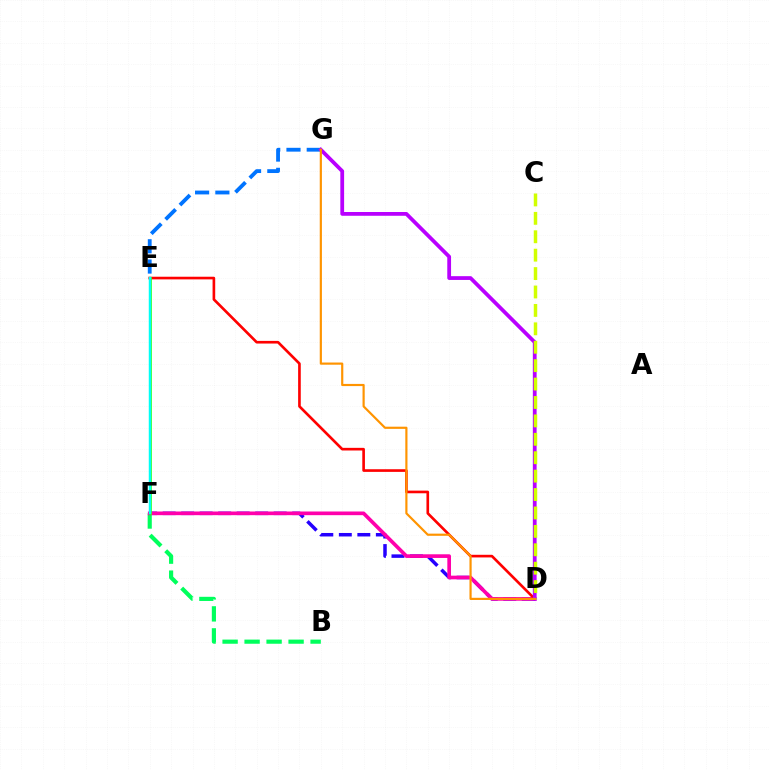{('D', 'F'): [{'color': '#2500ff', 'line_style': 'dashed', 'thickness': 2.51}, {'color': '#ff00ac', 'line_style': 'solid', 'thickness': 2.64}], ('B', 'F'): [{'color': '#00ff5c', 'line_style': 'dashed', 'thickness': 2.99}], ('D', 'E'): [{'color': '#ff0000', 'line_style': 'solid', 'thickness': 1.91}], ('E', 'G'): [{'color': '#0074ff', 'line_style': 'dashed', 'thickness': 2.75}], ('D', 'G'): [{'color': '#b900ff', 'line_style': 'solid', 'thickness': 2.72}, {'color': '#ff9400', 'line_style': 'solid', 'thickness': 1.57}], ('C', 'D'): [{'color': '#d1ff00', 'line_style': 'dashed', 'thickness': 2.5}], ('E', 'F'): [{'color': '#3dff00', 'line_style': 'solid', 'thickness': 1.96}, {'color': '#00fff6', 'line_style': 'solid', 'thickness': 1.79}]}